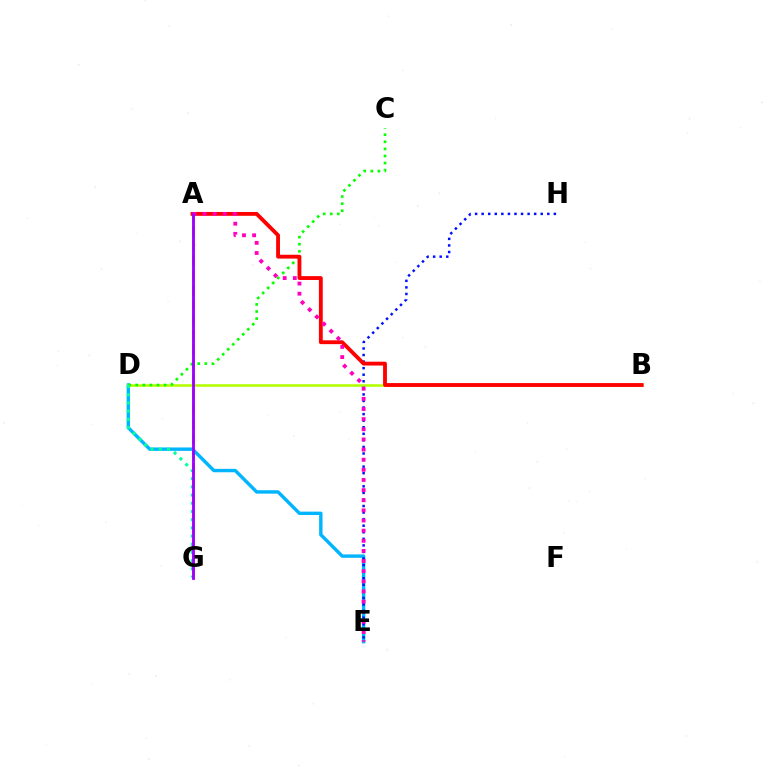{('D', 'E'): [{'color': '#00b5ff', 'line_style': 'solid', 'thickness': 2.45}], ('A', 'G'): [{'color': '#ffa500', 'line_style': 'dashed', 'thickness': 2.02}, {'color': '#9b00ff', 'line_style': 'solid', 'thickness': 2.03}], ('B', 'D'): [{'color': '#b3ff00', 'line_style': 'solid', 'thickness': 1.86}], ('C', 'D'): [{'color': '#08ff00', 'line_style': 'dotted', 'thickness': 1.92}], ('E', 'H'): [{'color': '#0010ff', 'line_style': 'dotted', 'thickness': 1.78}], ('D', 'G'): [{'color': '#00ff9d', 'line_style': 'dotted', 'thickness': 2.23}], ('A', 'B'): [{'color': '#ff0000', 'line_style': 'solid', 'thickness': 2.77}], ('A', 'E'): [{'color': '#ff00bd', 'line_style': 'dotted', 'thickness': 2.75}]}